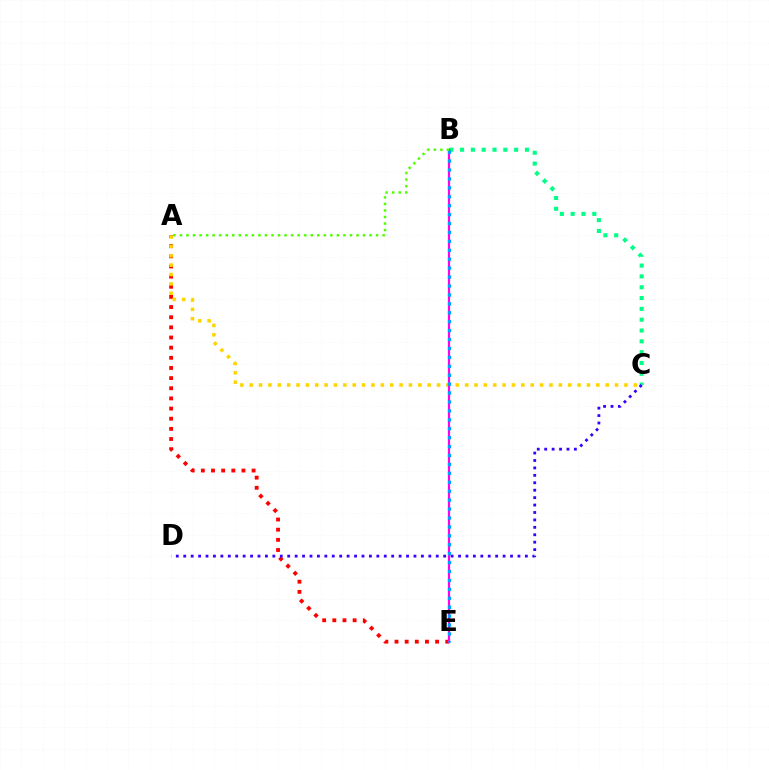{('A', 'E'): [{'color': '#ff0000', 'line_style': 'dotted', 'thickness': 2.76}], ('B', 'C'): [{'color': '#00ff86', 'line_style': 'dotted', 'thickness': 2.94}], ('A', 'C'): [{'color': '#ffd500', 'line_style': 'dotted', 'thickness': 2.55}], ('C', 'D'): [{'color': '#3700ff', 'line_style': 'dotted', 'thickness': 2.02}], ('B', 'E'): [{'color': '#ff00ed', 'line_style': 'solid', 'thickness': 1.56}, {'color': '#009eff', 'line_style': 'dotted', 'thickness': 2.42}], ('A', 'B'): [{'color': '#4fff00', 'line_style': 'dotted', 'thickness': 1.78}]}